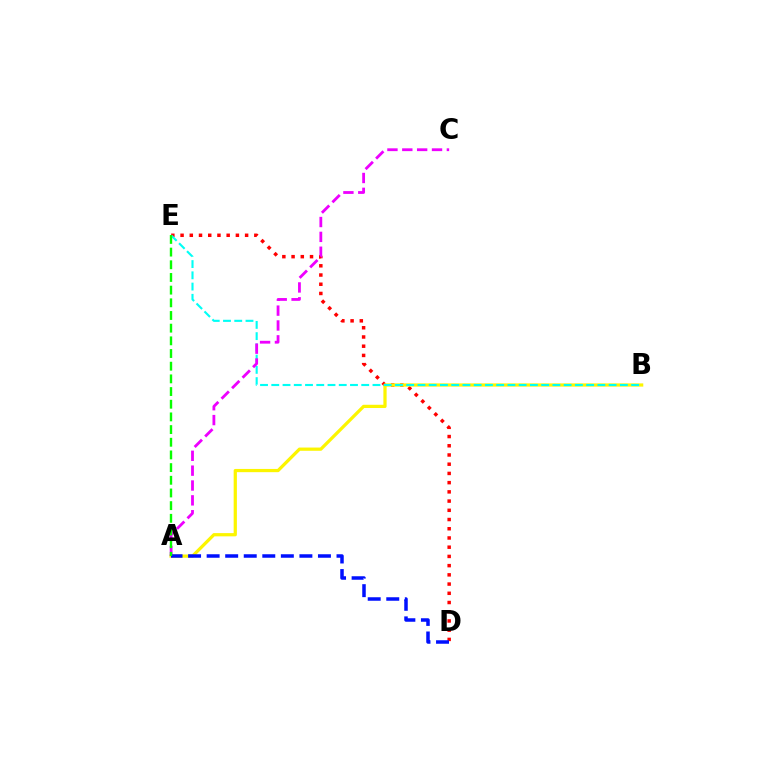{('D', 'E'): [{'color': '#ff0000', 'line_style': 'dotted', 'thickness': 2.51}], ('A', 'B'): [{'color': '#fcf500', 'line_style': 'solid', 'thickness': 2.33}], ('B', 'E'): [{'color': '#00fff6', 'line_style': 'dashed', 'thickness': 1.53}], ('A', 'C'): [{'color': '#ee00ff', 'line_style': 'dashed', 'thickness': 2.02}], ('A', 'D'): [{'color': '#0010ff', 'line_style': 'dashed', 'thickness': 2.52}], ('A', 'E'): [{'color': '#08ff00', 'line_style': 'dashed', 'thickness': 1.72}]}